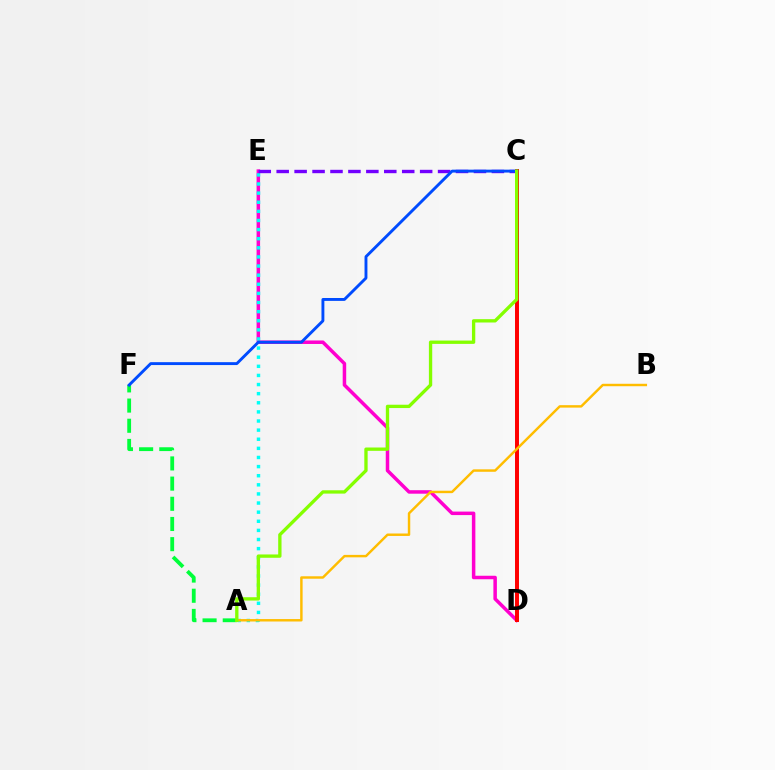{('A', 'F'): [{'color': '#00ff39', 'line_style': 'dashed', 'thickness': 2.74}], ('D', 'E'): [{'color': '#ff00cf', 'line_style': 'solid', 'thickness': 2.52}], ('A', 'E'): [{'color': '#00fff6', 'line_style': 'dotted', 'thickness': 2.48}], ('C', 'E'): [{'color': '#7200ff', 'line_style': 'dashed', 'thickness': 2.44}], ('C', 'D'): [{'color': '#ff0000', 'line_style': 'solid', 'thickness': 2.86}], ('A', 'B'): [{'color': '#ffbd00', 'line_style': 'solid', 'thickness': 1.76}], ('C', 'F'): [{'color': '#004bff', 'line_style': 'solid', 'thickness': 2.08}], ('A', 'C'): [{'color': '#84ff00', 'line_style': 'solid', 'thickness': 2.39}]}